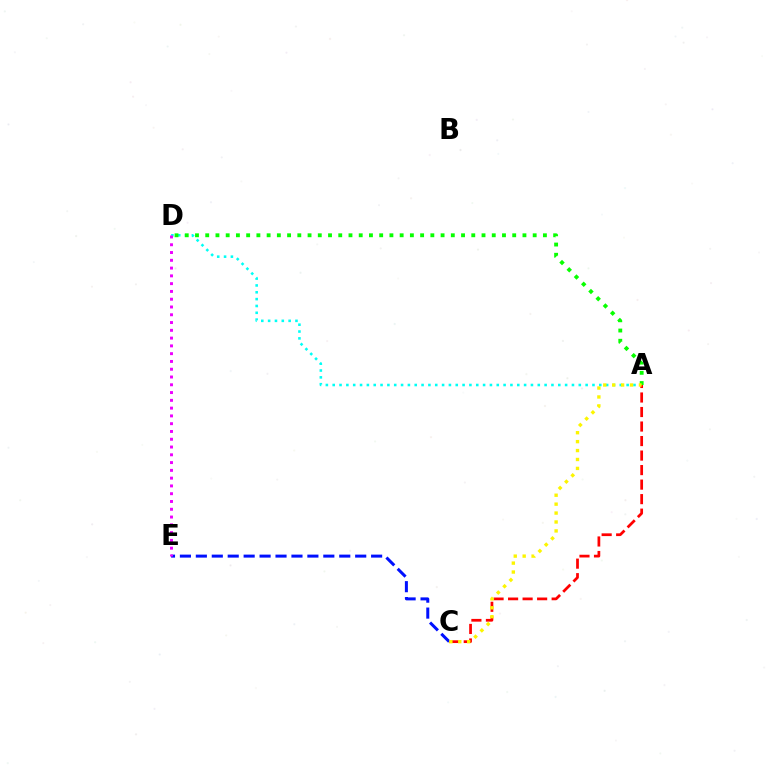{('A', 'D'): [{'color': '#00fff6', 'line_style': 'dotted', 'thickness': 1.86}, {'color': '#08ff00', 'line_style': 'dotted', 'thickness': 2.78}], ('A', 'C'): [{'color': '#ff0000', 'line_style': 'dashed', 'thickness': 1.97}, {'color': '#fcf500', 'line_style': 'dotted', 'thickness': 2.42}], ('C', 'E'): [{'color': '#0010ff', 'line_style': 'dashed', 'thickness': 2.16}], ('D', 'E'): [{'color': '#ee00ff', 'line_style': 'dotted', 'thickness': 2.11}]}